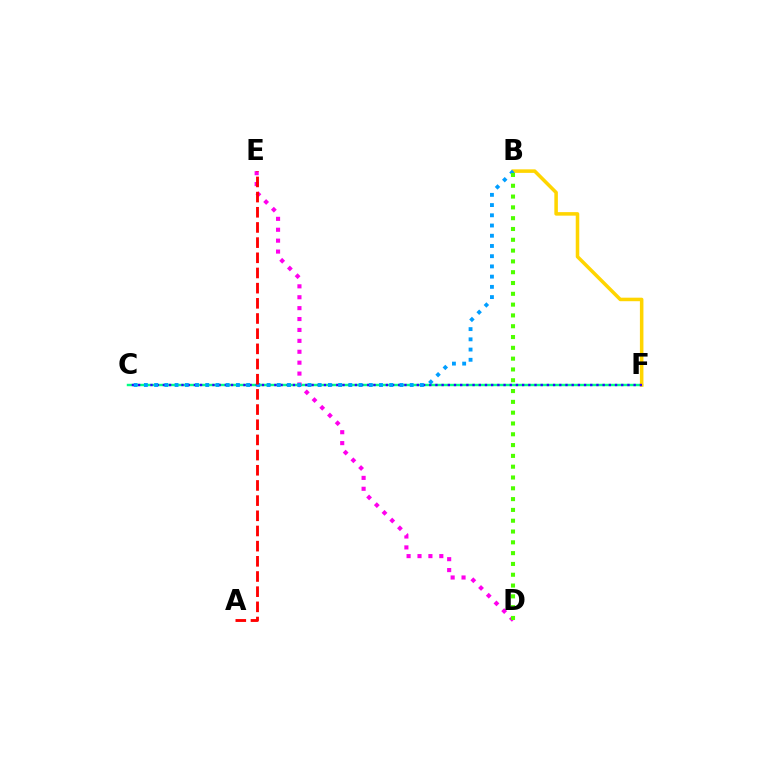{('C', 'F'): [{'color': '#00ff86', 'line_style': 'solid', 'thickness': 1.75}, {'color': '#3700ff', 'line_style': 'dotted', 'thickness': 1.68}], ('B', 'F'): [{'color': '#ffd500', 'line_style': 'solid', 'thickness': 2.54}], ('D', 'E'): [{'color': '#ff00ed', 'line_style': 'dotted', 'thickness': 2.96}], ('B', 'C'): [{'color': '#009eff', 'line_style': 'dotted', 'thickness': 2.78}], ('A', 'E'): [{'color': '#ff0000', 'line_style': 'dashed', 'thickness': 2.06}], ('B', 'D'): [{'color': '#4fff00', 'line_style': 'dotted', 'thickness': 2.94}]}